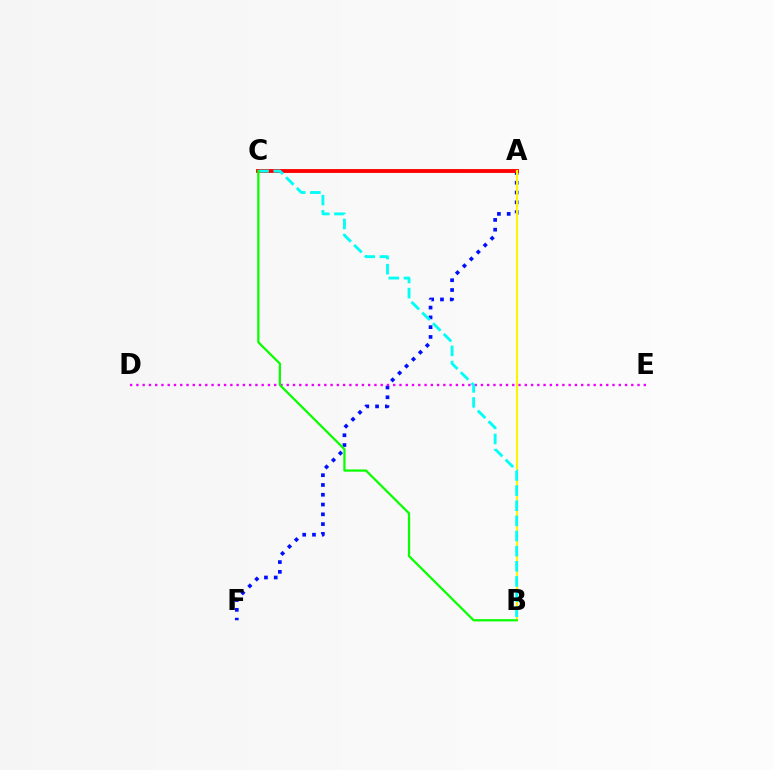{('A', 'F'): [{'color': '#0010ff', 'line_style': 'dotted', 'thickness': 2.66}], ('A', 'C'): [{'color': '#ff0000', 'line_style': 'solid', 'thickness': 2.77}], ('D', 'E'): [{'color': '#ee00ff', 'line_style': 'dotted', 'thickness': 1.7}], ('A', 'B'): [{'color': '#fcf500', 'line_style': 'solid', 'thickness': 1.53}], ('B', 'C'): [{'color': '#00fff6', 'line_style': 'dashed', 'thickness': 2.06}, {'color': '#08ff00', 'line_style': 'solid', 'thickness': 1.61}]}